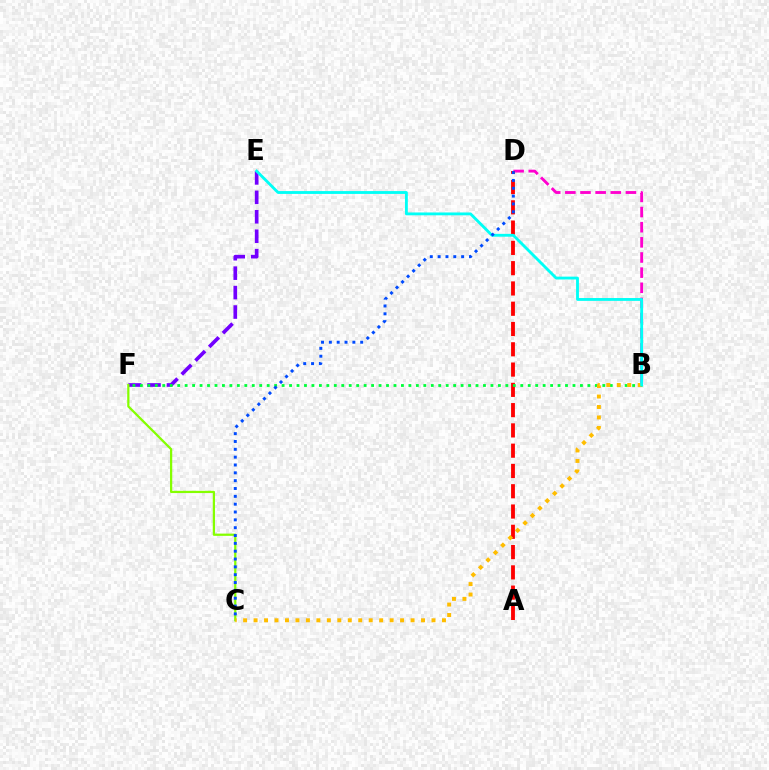{('B', 'D'): [{'color': '#ff00cf', 'line_style': 'dashed', 'thickness': 2.06}], ('E', 'F'): [{'color': '#7200ff', 'line_style': 'dashed', 'thickness': 2.64}], ('C', 'F'): [{'color': '#84ff00', 'line_style': 'solid', 'thickness': 1.62}], ('A', 'D'): [{'color': '#ff0000', 'line_style': 'dashed', 'thickness': 2.75}], ('B', 'F'): [{'color': '#00ff39', 'line_style': 'dotted', 'thickness': 2.03}], ('B', 'C'): [{'color': '#ffbd00', 'line_style': 'dotted', 'thickness': 2.84}], ('B', 'E'): [{'color': '#00fff6', 'line_style': 'solid', 'thickness': 2.04}], ('C', 'D'): [{'color': '#004bff', 'line_style': 'dotted', 'thickness': 2.13}]}